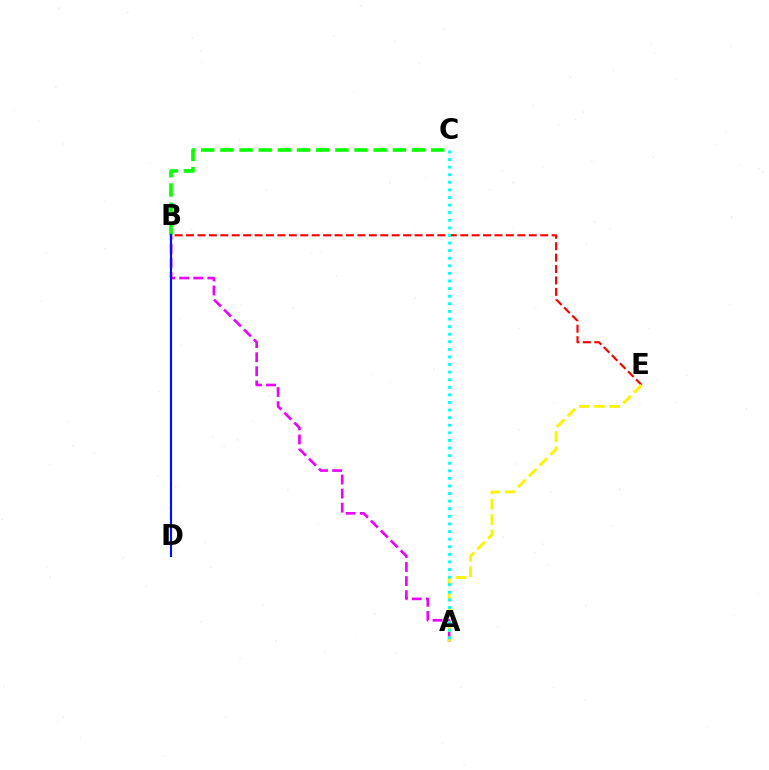{('A', 'B'): [{'color': '#ee00ff', 'line_style': 'dashed', 'thickness': 1.91}], ('B', 'E'): [{'color': '#ff0000', 'line_style': 'dashed', 'thickness': 1.55}], ('A', 'E'): [{'color': '#fcf500', 'line_style': 'dashed', 'thickness': 2.07}], ('B', 'C'): [{'color': '#08ff00', 'line_style': 'dashed', 'thickness': 2.6}], ('A', 'C'): [{'color': '#00fff6', 'line_style': 'dotted', 'thickness': 2.06}], ('B', 'D'): [{'color': '#0010ff', 'line_style': 'solid', 'thickness': 1.55}]}